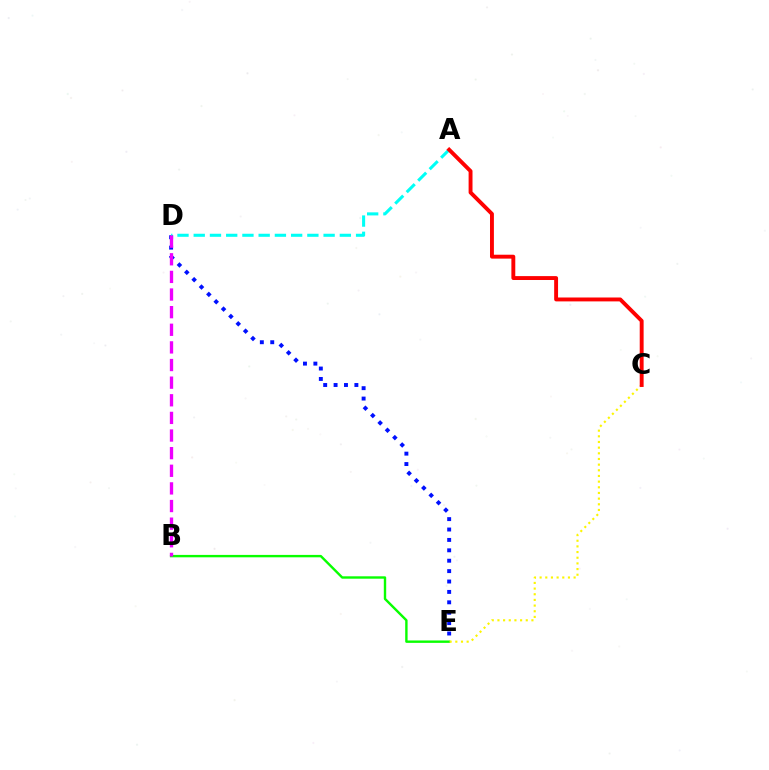{('D', 'E'): [{'color': '#0010ff', 'line_style': 'dotted', 'thickness': 2.83}], ('B', 'E'): [{'color': '#08ff00', 'line_style': 'solid', 'thickness': 1.73}], ('A', 'D'): [{'color': '#00fff6', 'line_style': 'dashed', 'thickness': 2.21}], ('B', 'D'): [{'color': '#ee00ff', 'line_style': 'dashed', 'thickness': 2.39}], ('C', 'E'): [{'color': '#fcf500', 'line_style': 'dotted', 'thickness': 1.54}], ('A', 'C'): [{'color': '#ff0000', 'line_style': 'solid', 'thickness': 2.81}]}